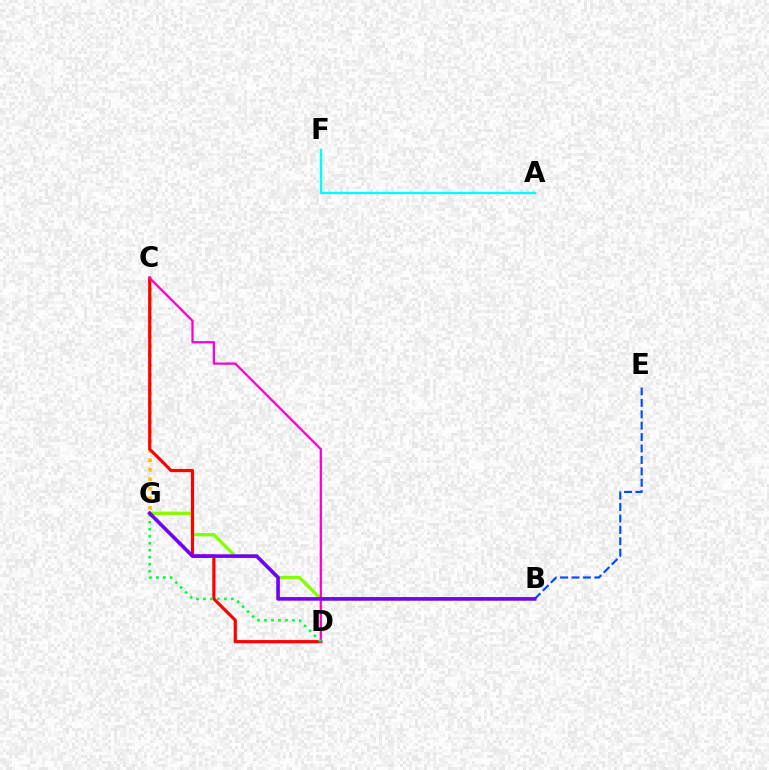{('B', 'G'): [{'color': '#84ff00', 'line_style': 'solid', 'thickness': 2.41}, {'color': '#7200ff', 'line_style': 'solid', 'thickness': 2.6}], ('C', 'G'): [{'color': '#ffbd00', 'line_style': 'dotted', 'thickness': 2.58}], ('A', 'F'): [{'color': '#00fff6', 'line_style': 'solid', 'thickness': 1.71}], ('C', 'D'): [{'color': '#ff0000', 'line_style': 'solid', 'thickness': 2.29}, {'color': '#ff00cf', 'line_style': 'solid', 'thickness': 1.63}], ('B', 'E'): [{'color': '#004bff', 'line_style': 'dashed', 'thickness': 1.55}], ('D', 'G'): [{'color': '#00ff39', 'line_style': 'dotted', 'thickness': 1.9}]}